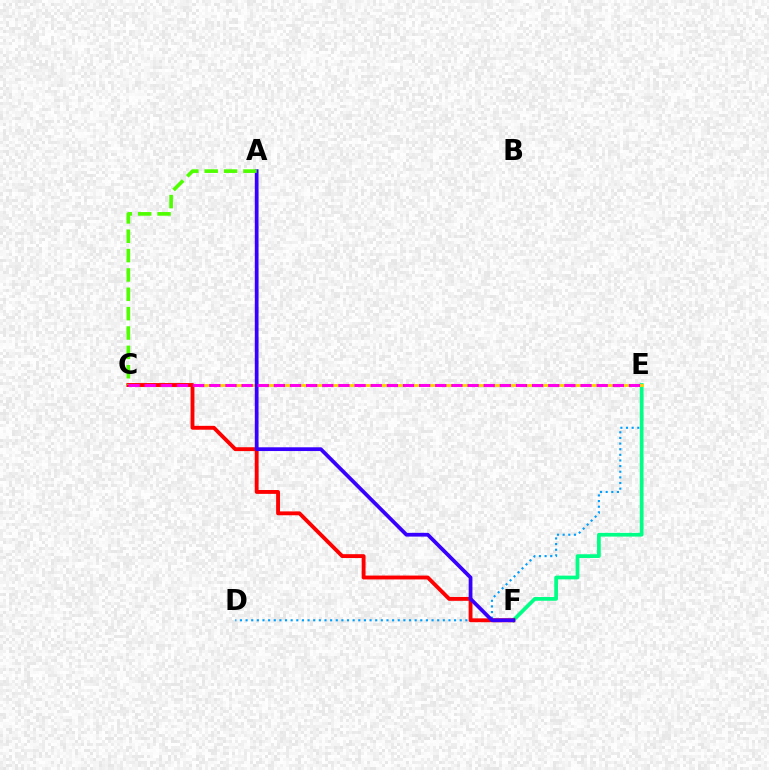{('D', 'E'): [{'color': '#009eff', 'line_style': 'dotted', 'thickness': 1.53}], ('E', 'F'): [{'color': '#00ff86', 'line_style': 'solid', 'thickness': 2.69}], ('C', 'E'): [{'color': '#ffd500', 'line_style': 'solid', 'thickness': 2.02}, {'color': '#ff00ed', 'line_style': 'dashed', 'thickness': 2.19}], ('C', 'F'): [{'color': '#ff0000', 'line_style': 'solid', 'thickness': 2.78}], ('A', 'F'): [{'color': '#3700ff', 'line_style': 'solid', 'thickness': 2.7}], ('A', 'C'): [{'color': '#4fff00', 'line_style': 'dashed', 'thickness': 2.63}]}